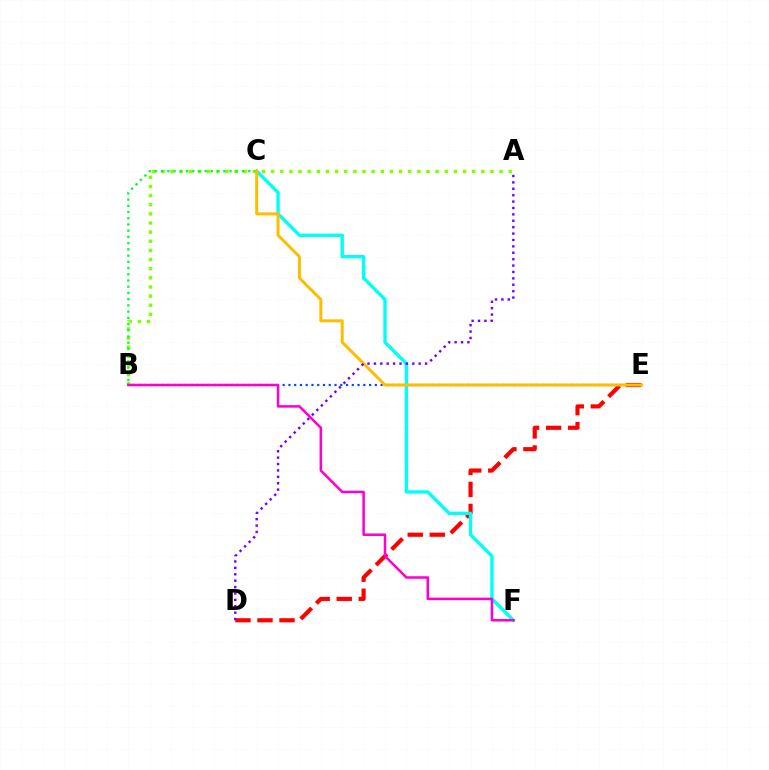{('A', 'B'): [{'color': '#84ff00', 'line_style': 'dotted', 'thickness': 2.48}], ('B', 'C'): [{'color': '#00ff39', 'line_style': 'dotted', 'thickness': 1.69}], ('D', 'E'): [{'color': '#ff0000', 'line_style': 'dashed', 'thickness': 2.99}], ('B', 'E'): [{'color': '#004bff', 'line_style': 'dotted', 'thickness': 1.57}], ('C', 'F'): [{'color': '#00fff6', 'line_style': 'solid', 'thickness': 2.43}], ('C', 'E'): [{'color': '#ffbd00', 'line_style': 'solid', 'thickness': 2.16}], ('B', 'F'): [{'color': '#ff00cf', 'line_style': 'solid', 'thickness': 1.82}], ('A', 'D'): [{'color': '#7200ff', 'line_style': 'dotted', 'thickness': 1.74}]}